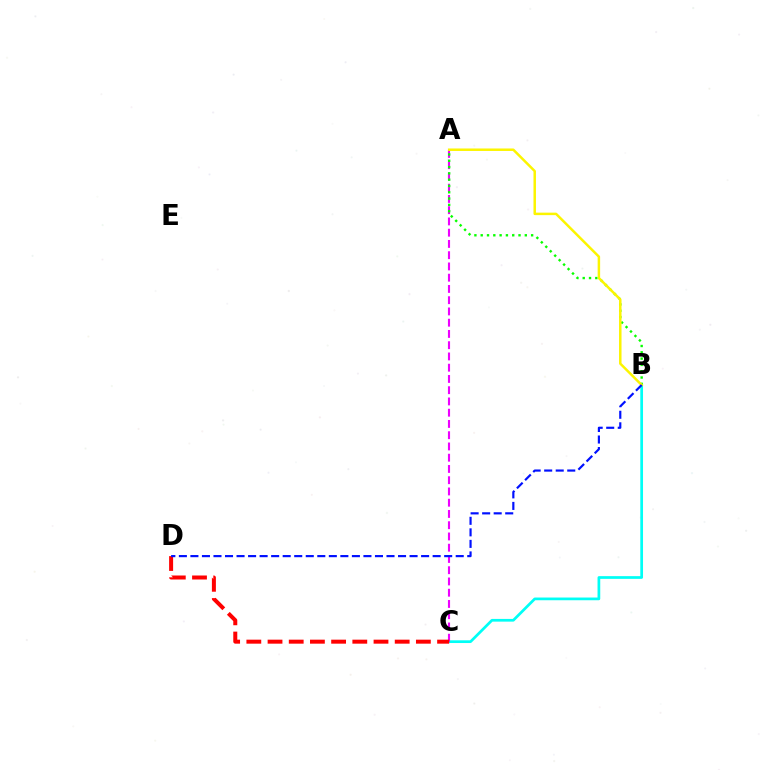{('B', 'C'): [{'color': '#00fff6', 'line_style': 'solid', 'thickness': 1.96}], ('A', 'C'): [{'color': '#ee00ff', 'line_style': 'dashed', 'thickness': 1.53}], ('A', 'B'): [{'color': '#08ff00', 'line_style': 'dotted', 'thickness': 1.71}, {'color': '#fcf500', 'line_style': 'solid', 'thickness': 1.79}], ('C', 'D'): [{'color': '#ff0000', 'line_style': 'dashed', 'thickness': 2.88}], ('B', 'D'): [{'color': '#0010ff', 'line_style': 'dashed', 'thickness': 1.57}]}